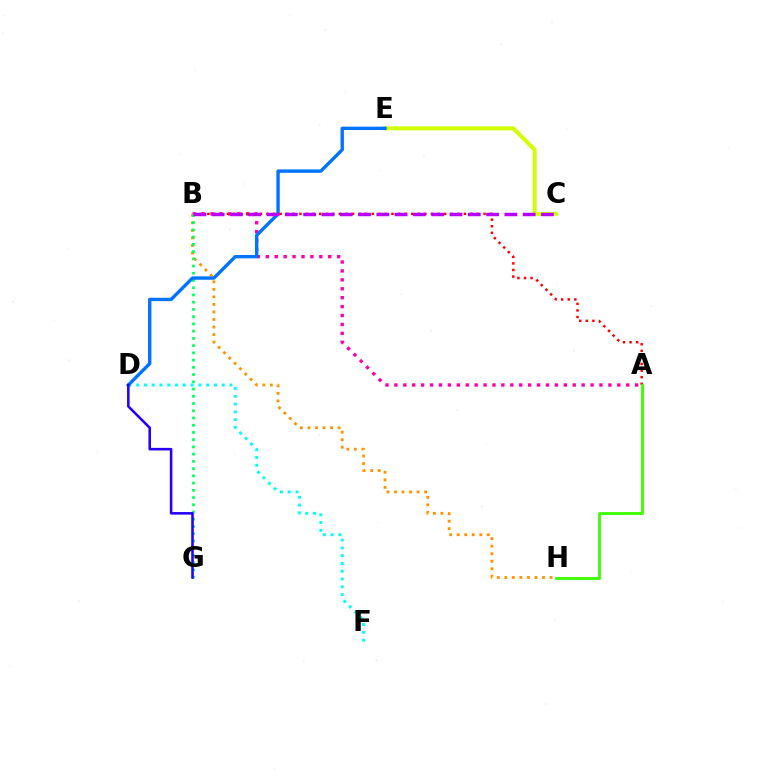{('A', 'B'): [{'color': '#ff00ac', 'line_style': 'dotted', 'thickness': 2.42}, {'color': '#ff0000', 'line_style': 'dotted', 'thickness': 1.79}], ('D', 'F'): [{'color': '#00fff6', 'line_style': 'dotted', 'thickness': 2.11}], ('B', 'H'): [{'color': '#ff9400', 'line_style': 'dotted', 'thickness': 2.05}], ('B', 'G'): [{'color': '#00ff5c', 'line_style': 'dotted', 'thickness': 1.97}], ('C', 'E'): [{'color': '#d1ff00', 'line_style': 'solid', 'thickness': 2.84}], ('D', 'E'): [{'color': '#0074ff', 'line_style': 'solid', 'thickness': 2.44}], ('D', 'G'): [{'color': '#2500ff', 'line_style': 'solid', 'thickness': 1.85}], ('A', 'H'): [{'color': '#3dff00', 'line_style': 'solid', 'thickness': 2.05}], ('B', 'C'): [{'color': '#b900ff', 'line_style': 'dashed', 'thickness': 2.49}]}